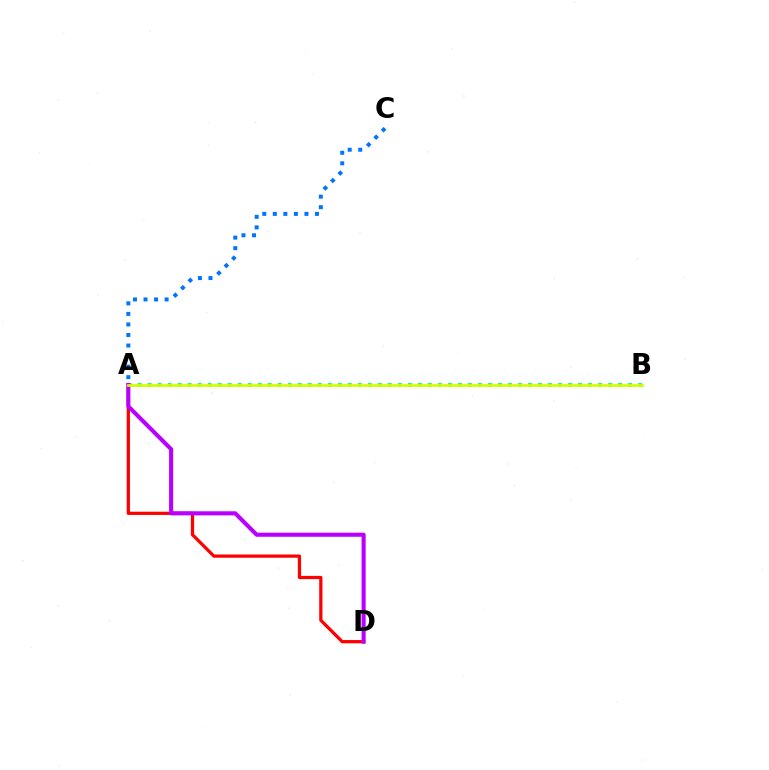{('A', 'D'): [{'color': '#ff0000', 'line_style': 'solid', 'thickness': 2.33}, {'color': '#b900ff', 'line_style': 'solid', 'thickness': 2.95}], ('A', 'C'): [{'color': '#0074ff', 'line_style': 'dotted', 'thickness': 2.86}], ('A', 'B'): [{'color': '#00ff5c', 'line_style': 'dotted', 'thickness': 2.72}, {'color': '#d1ff00', 'line_style': 'solid', 'thickness': 1.96}]}